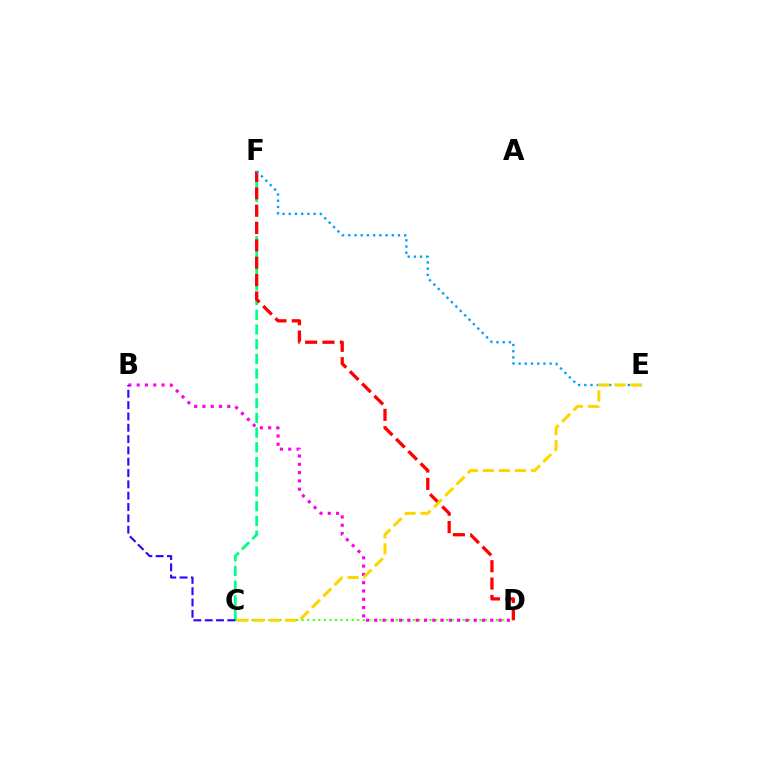{('C', 'D'): [{'color': '#4fff00', 'line_style': 'dotted', 'thickness': 1.51}], ('B', 'D'): [{'color': '#ff00ed', 'line_style': 'dotted', 'thickness': 2.25}], ('C', 'F'): [{'color': '#00ff86', 'line_style': 'dashed', 'thickness': 2.0}], ('B', 'C'): [{'color': '#3700ff', 'line_style': 'dashed', 'thickness': 1.54}], ('D', 'F'): [{'color': '#ff0000', 'line_style': 'dashed', 'thickness': 2.36}], ('E', 'F'): [{'color': '#009eff', 'line_style': 'dotted', 'thickness': 1.69}], ('C', 'E'): [{'color': '#ffd500', 'line_style': 'dashed', 'thickness': 2.18}]}